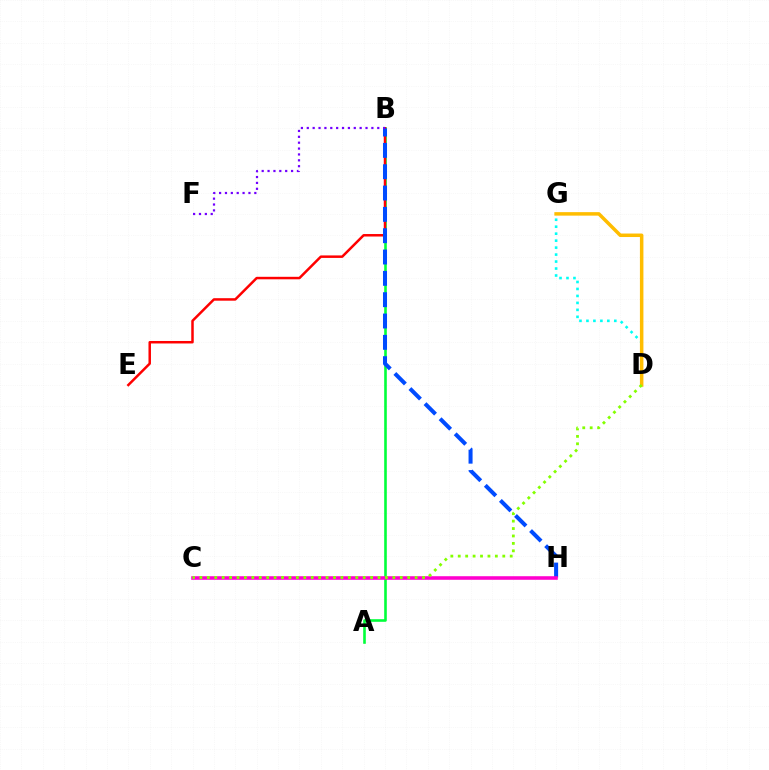{('A', 'B'): [{'color': '#00ff39', 'line_style': 'solid', 'thickness': 1.88}], ('B', 'E'): [{'color': '#ff0000', 'line_style': 'solid', 'thickness': 1.8}], ('B', 'H'): [{'color': '#004bff', 'line_style': 'dashed', 'thickness': 2.9}], ('D', 'G'): [{'color': '#00fff6', 'line_style': 'dotted', 'thickness': 1.89}, {'color': '#ffbd00', 'line_style': 'solid', 'thickness': 2.52}], ('C', 'H'): [{'color': '#ff00cf', 'line_style': 'solid', 'thickness': 2.57}], ('B', 'F'): [{'color': '#7200ff', 'line_style': 'dotted', 'thickness': 1.6}], ('C', 'D'): [{'color': '#84ff00', 'line_style': 'dotted', 'thickness': 2.02}]}